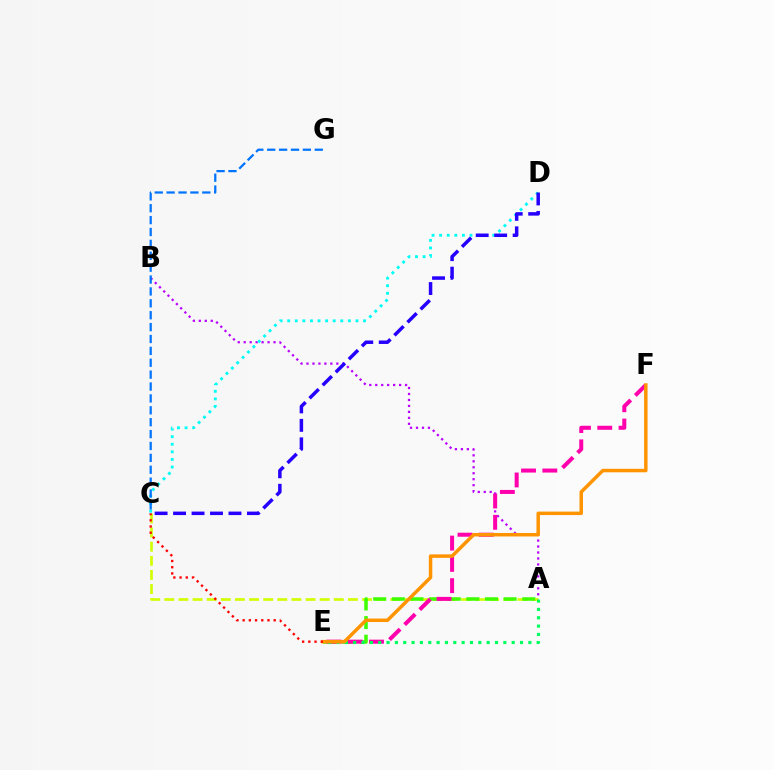{('A', 'C'): [{'color': '#d1ff00', 'line_style': 'dashed', 'thickness': 1.92}], ('A', 'B'): [{'color': '#b900ff', 'line_style': 'dotted', 'thickness': 1.62}], ('A', 'E'): [{'color': '#3dff00', 'line_style': 'dashed', 'thickness': 2.53}, {'color': '#00ff5c', 'line_style': 'dotted', 'thickness': 2.27}], ('C', 'D'): [{'color': '#00fff6', 'line_style': 'dotted', 'thickness': 2.06}, {'color': '#2500ff', 'line_style': 'dashed', 'thickness': 2.51}], ('E', 'F'): [{'color': '#ff00ac', 'line_style': 'dashed', 'thickness': 2.89}, {'color': '#ff9400', 'line_style': 'solid', 'thickness': 2.5}], ('C', 'E'): [{'color': '#ff0000', 'line_style': 'dotted', 'thickness': 1.69}], ('C', 'G'): [{'color': '#0074ff', 'line_style': 'dashed', 'thickness': 1.62}]}